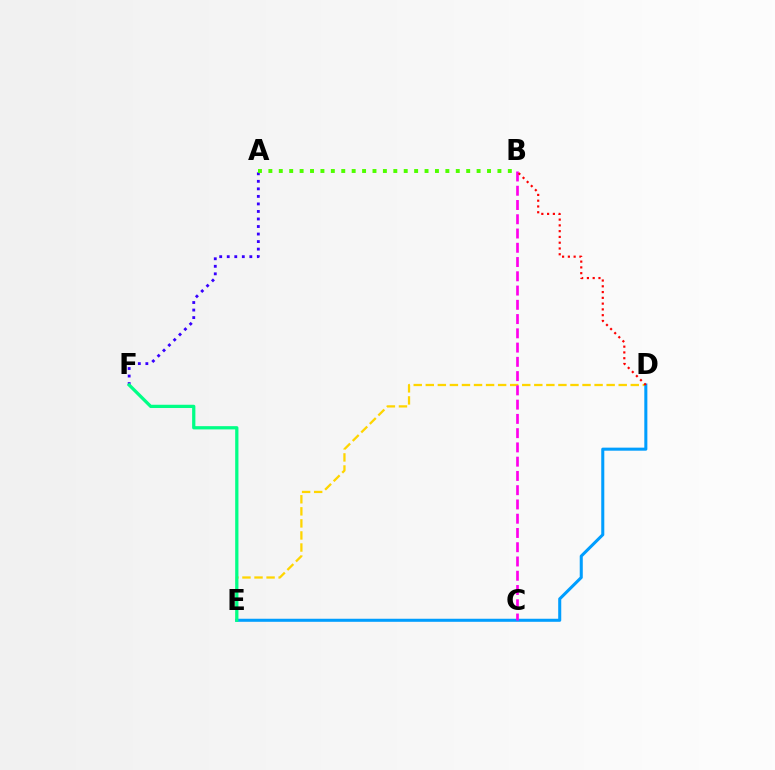{('A', 'F'): [{'color': '#3700ff', 'line_style': 'dotted', 'thickness': 2.05}], ('D', 'E'): [{'color': '#ffd500', 'line_style': 'dashed', 'thickness': 1.64}, {'color': '#009eff', 'line_style': 'solid', 'thickness': 2.19}], ('A', 'B'): [{'color': '#4fff00', 'line_style': 'dotted', 'thickness': 2.83}], ('B', 'C'): [{'color': '#ff00ed', 'line_style': 'dashed', 'thickness': 1.94}], ('E', 'F'): [{'color': '#00ff86', 'line_style': 'solid', 'thickness': 2.34}], ('B', 'D'): [{'color': '#ff0000', 'line_style': 'dotted', 'thickness': 1.57}]}